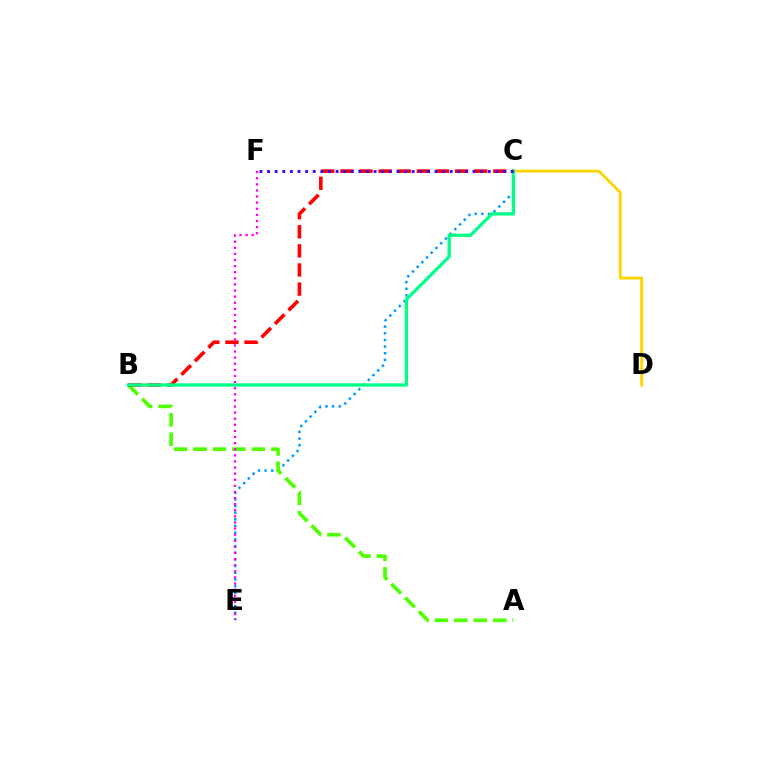{('C', 'D'): [{'color': '#ffd500', 'line_style': 'solid', 'thickness': 2.05}], ('C', 'E'): [{'color': '#009eff', 'line_style': 'dotted', 'thickness': 1.81}], ('A', 'B'): [{'color': '#4fff00', 'line_style': 'dashed', 'thickness': 2.64}], ('B', 'C'): [{'color': '#ff0000', 'line_style': 'dashed', 'thickness': 2.6}, {'color': '#00ff86', 'line_style': 'solid', 'thickness': 2.37}], ('C', 'F'): [{'color': '#3700ff', 'line_style': 'dotted', 'thickness': 2.07}], ('E', 'F'): [{'color': '#ff00ed', 'line_style': 'dotted', 'thickness': 1.66}]}